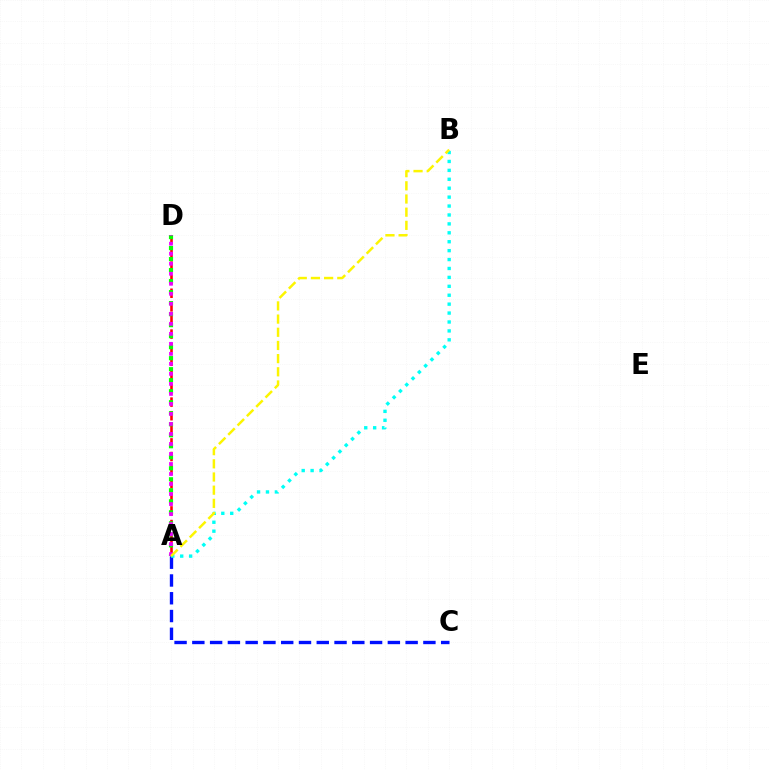{('A', 'D'): [{'color': '#ff0000', 'line_style': 'dashed', 'thickness': 1.85}, {'color': '#08ff00', 'line_style': 'dotted', 'thickness': 2.99}, {'color': '#ee00ff', 'line_style': 'dotted', 'thickness': 2.72}], ('A', 'C'): [{'color': '#0010ff', 'line_style': 'dashed', 'thickness': 2.41}], ('A', 'B'): [{'color': '#00fff6', 'line_style': 'dotted', 'thickness': 2.42}, {'color': '#fcf500', 'line_style': 'dashed', 'thickness': 1.79}]}